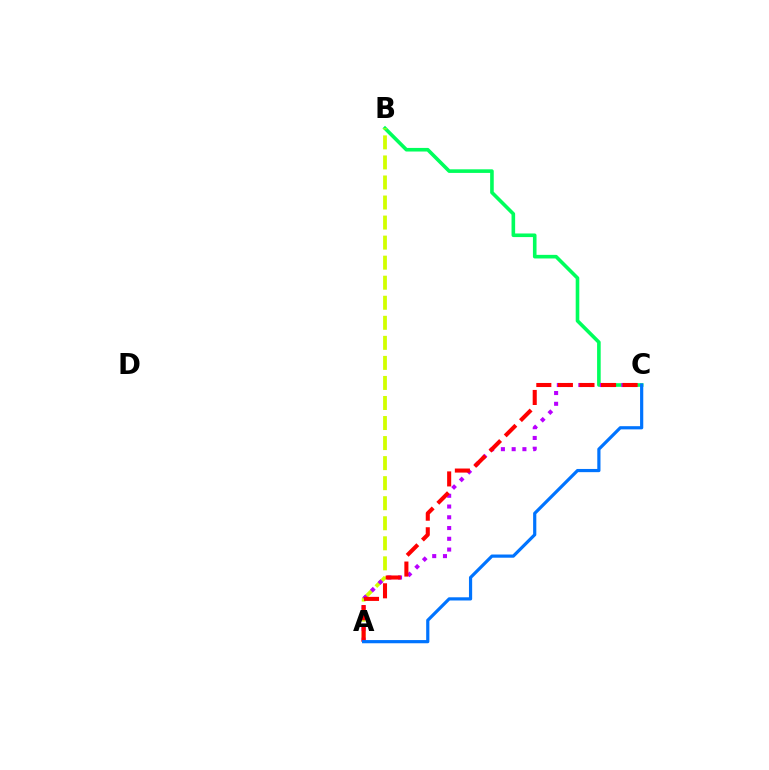{('B', 'C'): [{'color': '#00ff5c', 'line_style': 'solid', 'thickness': 2.59}], ('A', 'B'): [{'color': '#d1ff00', 'line_style': 'dashed', 'thickness': 2.72}], ('A', 'C'): [{'color': '#b900ff', 'line_style': 'dotted', 'thickness': 2.92}, {'color': '#ff0000', 'line_style': 'dashed', 'thickness': 2.93}, {'color': '#0074ff', 'line_style': 'solid', 'thickness': 2.3}]}